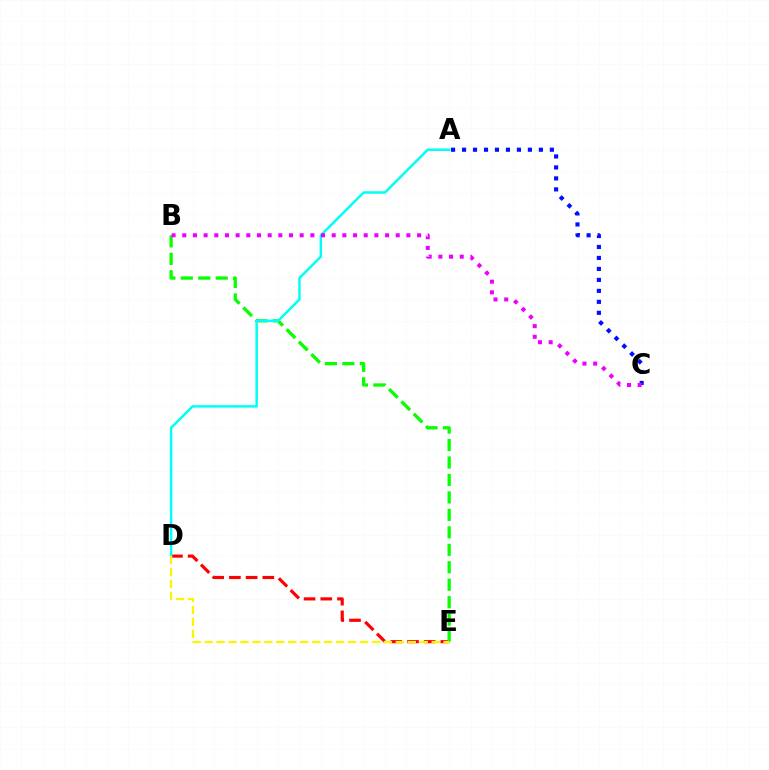{('D', 'E'): [{'color': '#ff0000', 'line_style': 'dashed', 'thickness': 2.27}, {'color': '#fcf500', 'line_style': 'dashed', 'thickness': 1.62}], ('A', 'C'): [{'color': '#0010ff', 'line_style': 'dotted', 'thickness': 2.98}], ('B', 'E'): [{'color': '#08ff00', 'line_style': 'dashed', 'thickness': 2.37}], ('A', 'D'): [{'color': '#00fff6', 'line_style': 'solid', 'thickness': 1.79}], ('B', 'C'): [{'color': '#ee00ff', 'line_style': 'dotted', 'thickness': 2.9}]}